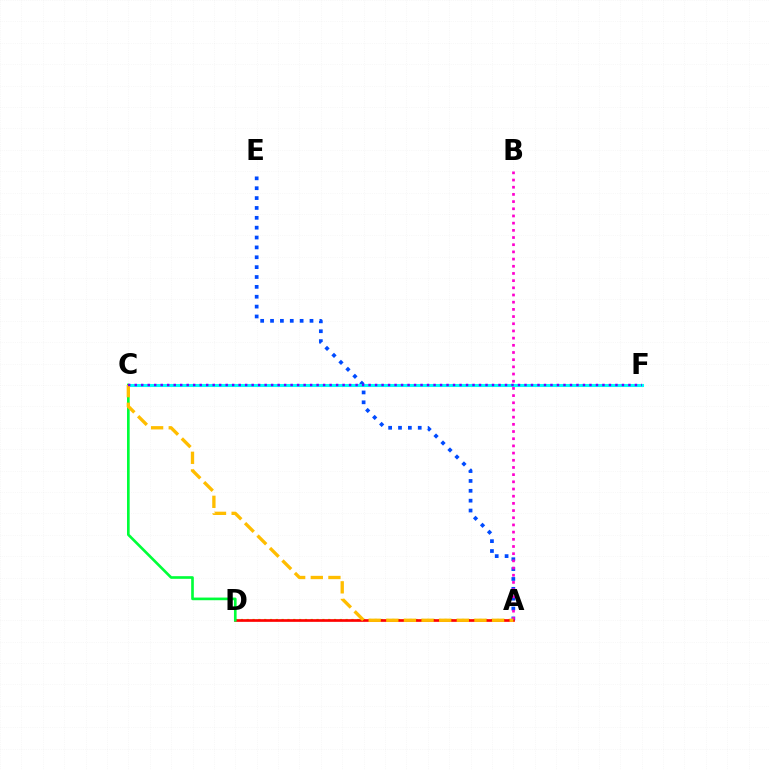{('A', 'D'): [{'color': '#84ff00', 'line_style': 'dotted', 'thickness': 1.58}, {'color': '#ff0000', 'line_style': 'solid', 'thickness': 1.92}], ('A', 'E'): [{'color': '#004bff', 'line_style': 'dotted', 'thickness': 2.68}], ('C', 'F'): [{'color': '#00fff6', 'line_style': 'solid', 'thickness': 2.21}, {'color': '#7200ff', 'line_style': 'dotted', 'thickness': 1.77}], ('C', 'D'): [{'color': '#00ff39', 'line_style': 'solid', 'thickness': 1.91}], ('A', 'B'): [{'color': '#ff00cf', 'line_style': 'dotted', 'thickness': 1.95}], ('A', 'C'): [{'color': '#ffbd00', 'line_style': 'dashed', 'thickness': 2.39}]}